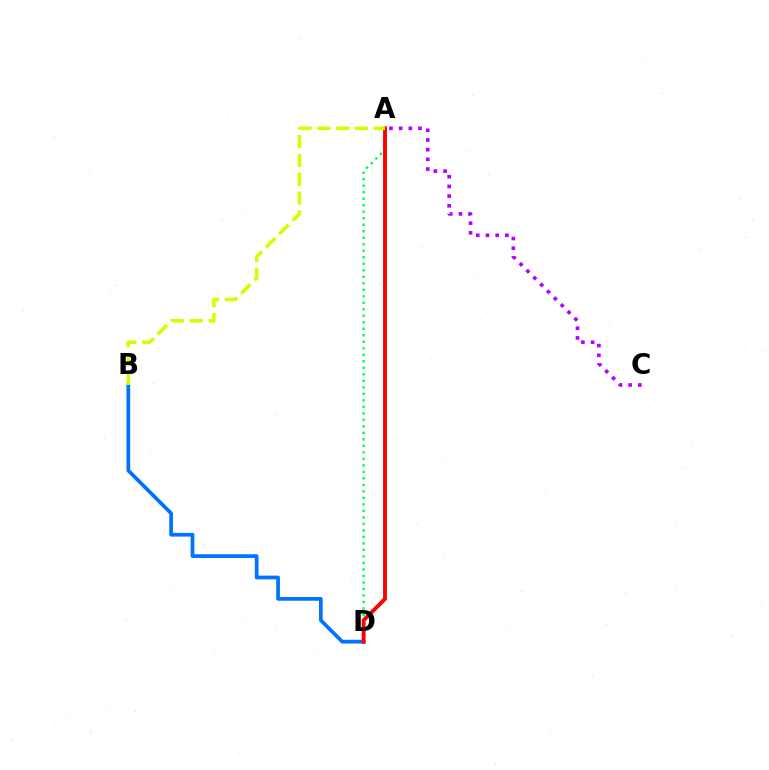{('B', 'D'): [{'color': '#0074ff', 'line_style': 'solid', 'thickness': 2.69}], ('A', 'D'): [{'color': '#00ff5c', 'line_style': 'dotted', 'thickness': 1.77}, {'color': '#ff0000', 'line_style': 'solid', 'thickness': 2.79}], ('A', 'C'): [{'color': '#b900ff', 'line_style': 'dotted', 'thickness': 2.63}], ('A', 'B'): [{'color': '#d1ff00', 'line_style': 'dashed', 'thickness': 2.56}]}